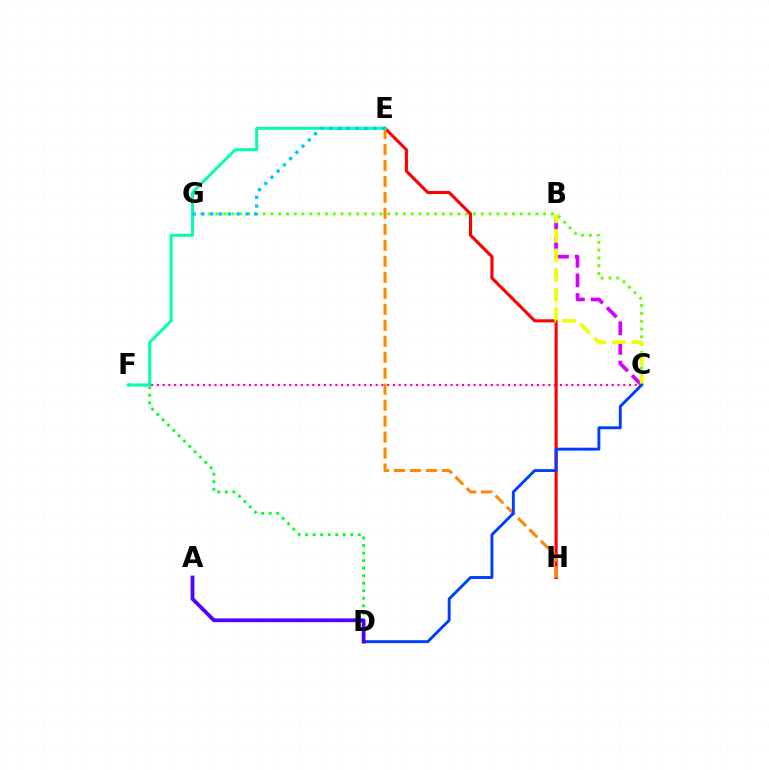{('C', 'F'): [{'color': '#ff00a0', 'line_style': 'dotted', 'thickness': 1.56}], ('C', 'G'): [{'color': '#66ff00', 'line_style': 'dotted', 'thickness': 2.12}], ('E', 'H'): [{'color': '#ff0000', 'line_style': 'solid', 'thickness': 2.23}, {'color': '#ff8800', 'line_style': 'dashed', 'thickness': 2.17}], ('D', 'F'): [{'color': '#00ff27', 'line_style': 'dotted', 'thickness': 2.05}], ('B', 'C'): [{'color': '#d600ff', 'line_style': 'dashed', 'thickness': 2.66}, {'color': '#eeff00', 'line_style': 'dashed', 'thickness': 2.66}], ('E', 'F'): [{'color': '#00ffaf', 'line_style': 'solid', 'thickness': 2.15}], ('E', 'G'): [{'color': '#00c7ff', 'line_style': 'dotted', 'thickness': 2.39}], ('C', 'D'): [{'color': '#003fff', 'line_style': 'solid', 'thickness': 2.1}], ('A', 'D'): [{'color': '#4f00ff', 'line_style': 'solid', 'thickness': 2.71}]}